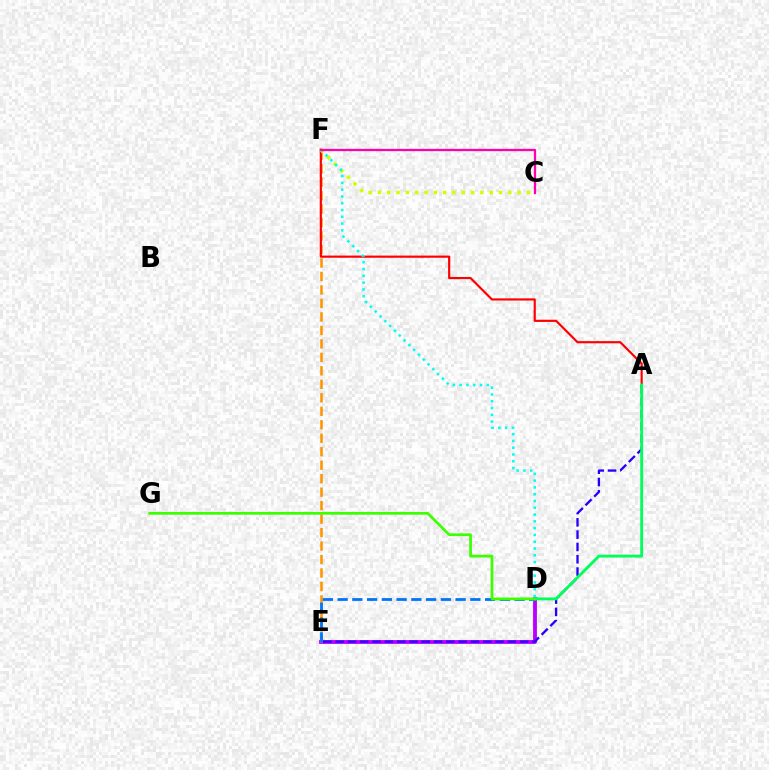{('D', 'E'): [{'color': '#b900ff', 'line_style': 'solid', 'thickness': 2.76}, {'color': '#0074ff', 'line_style': 'dashed', 'thickness': 2.0}], ('E', 'F'): [{'color': '#ff9400', 'line_style': 'dashed', 'thickness': 1.83}], ('A', 'F'): [{'color': '#ff0000', 'line_style': 'solid', 'thickness': 1.56}], ('A', 'E'): [{'color': '#2500ff', 'line_style': 'dashed', 'thickness': 1.67}], ('C', 'F'): [{'color': '#d1ff00', 'line_style': 'dotted', 'thickness': 2.53}, {'color': '#ff00ac', 'line_style': 'solid', 'thickness': 1.65}], ('D', 'F'): [{'color': '#00fff6', 'line_style': 'dotted', 'thickness': 1.84}], ('A', 'D'): [{'color': '#00ff5c', 'line_style': 'solid', 'thickness': 2.07}], ('D', 'G'): [{'color': '#3dff00', 'line_style': 'solid', 'thickness': 1.96}]}